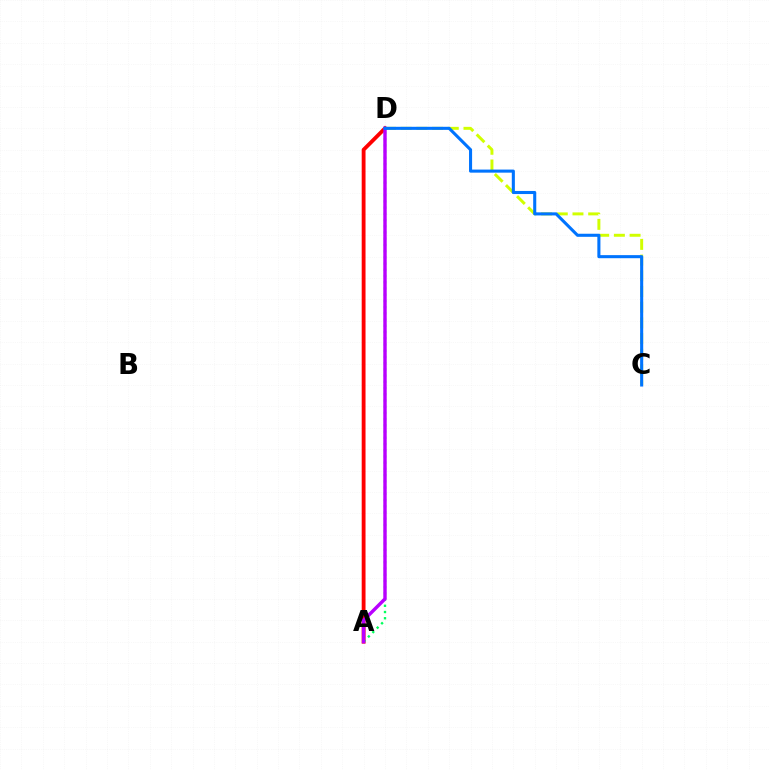{('C', 'D'): [{'color': '#d1ff00', 'line_style': 'dashed', 'thickness': 2.13}, {'color': '#0074ff', 'line_style': 'solid', 'thickness': 2.21}], ('A', 'D'): [{'color': '#ff0000', 'line_style': 'solid', 'thickness': 2.76}, {'color': '#00ff5c', 'line_style': 'dotted', 'thickness': 1.69}, {'color': '#b900ff', 'line_style': 'solid', 'thickness': 2.46}]}